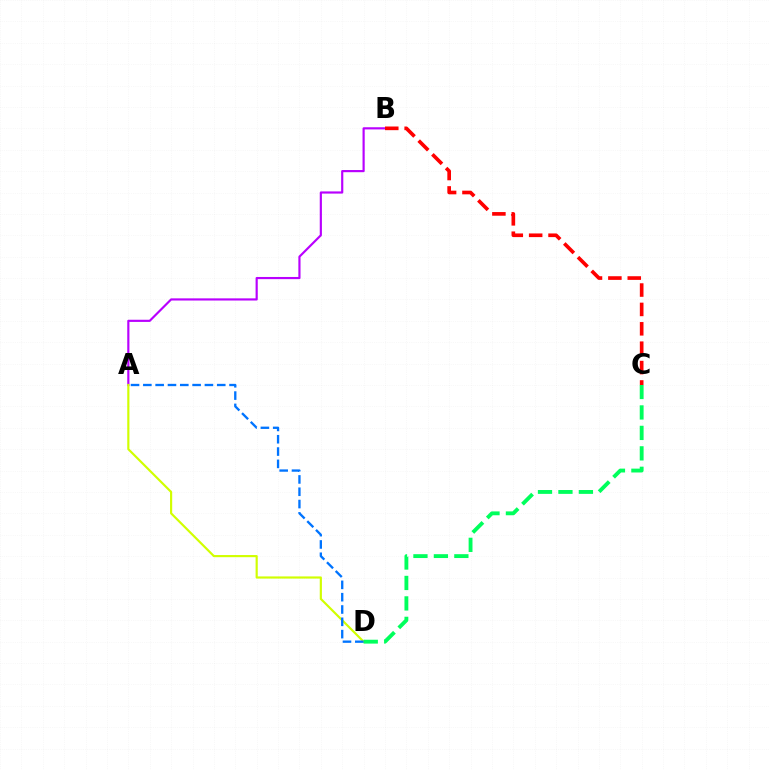{('A', 'B'): [{'color': '#b900ff', 'line_style': 'solid', 'thickness': 1.56}], ('A', 'D'): [{'color': '#d1ff00', 'line_style': 'solid', 'thickness': 1.56}, {'color': '#0074ff', 'line_style': 'dashed', 'thickness': 1.67}], ('C', 'D'): [{'color': '#00ff5c', 'line_style': 'dashed', 'thickness': 2.78}], ('B', 'C'): [{'color': '#ff0000', 'line_style': 'dashed', 'thickness': 2.63}]}